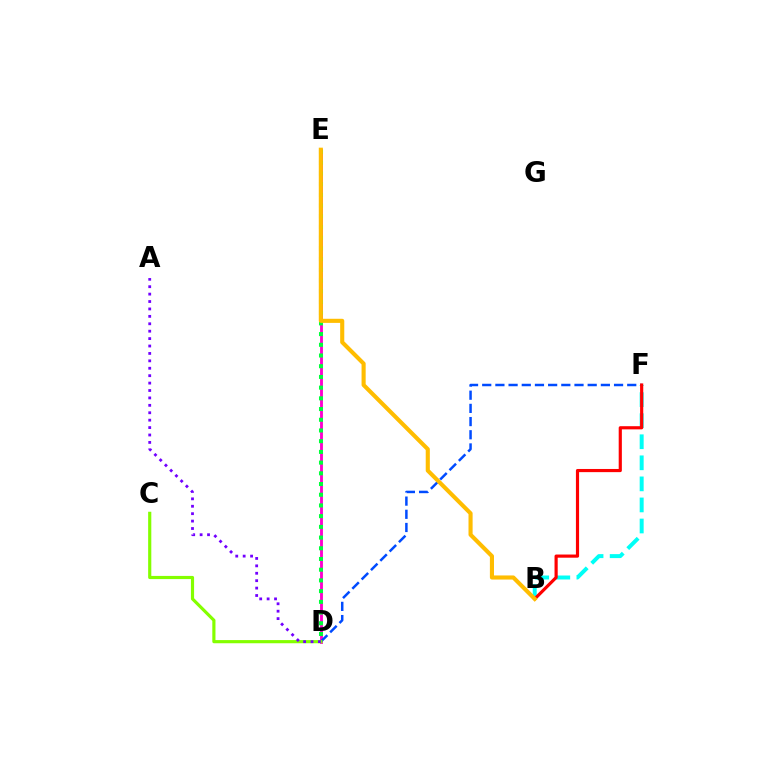{('D', 'E'): [{'color': '#ff00cf', 'line_style': 'solid', 'thickness': 2.06}, {'color': '#00ff39', 'line_style': 'dotted', 'thickness': 2.91}], ('B', 'F'): [{'color': '#00fff6', 'line_style': 'dashed', 'thickness': 2.86}, {'color': '#ff0000', 'line_style': 'solid', 'thickness': 2.28}], ('D', 'F'): [{'color': '#004bff', 'line_style': 'dashed', 'thickness': 1.79}], ('C', 'D'): [{'color': '#84ff00', 'line_style': 'solid', 'thickness': 2.28}], ('B', 'E'): [{'color': '#ffbd00', 'line_style': 'solid', 'thickness': 2.95}], ('A', 'D'): [{'color': '#7200ff', 'line_style': 'dotted', 'thickness': 2.01}]}